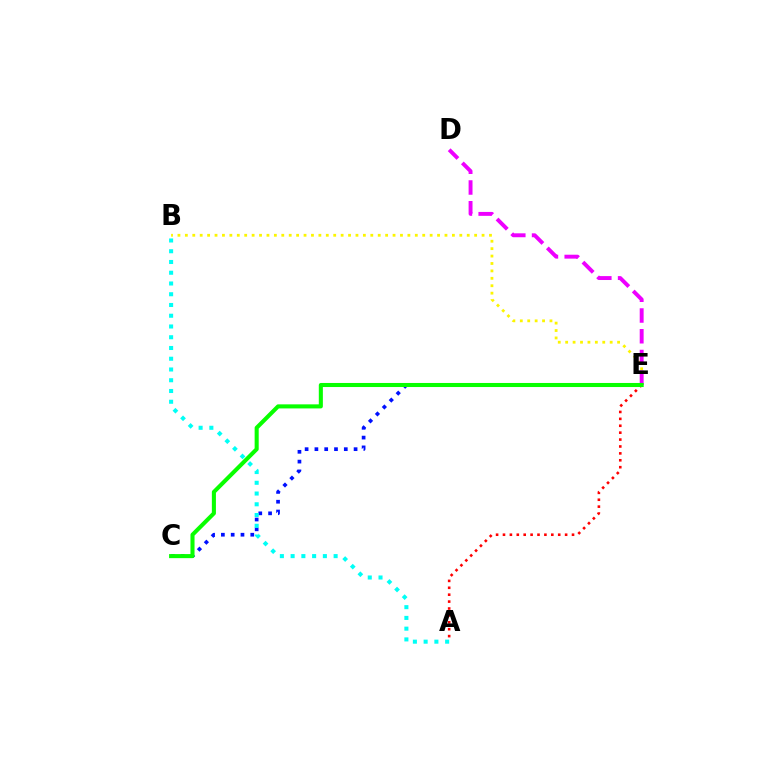{('A', 'E'): [{'color': '#ff0000', 'line_style': 'dotted', 'thickness': 1.88}], ('C', 'E'): [{'color': '#0010ff', 'line_style': 'dotted', 'thickness': 2.66}, {'color': '#08ff00', 'line_style': 'solid', 'thickness': 2.93}], ('B', 'E'): [{'color': '#fcf500', 'line_style': 'dotted', 'thickness': 2.02}], ('D', 'E'): [{'color': '#ee00ff', 'line_style': 'dashed', 'thickness': 2.82}], ('A', 'B'): [{'color': '#00fff6', 'line_style': 'dotted', 'thickness': 2.92}]}